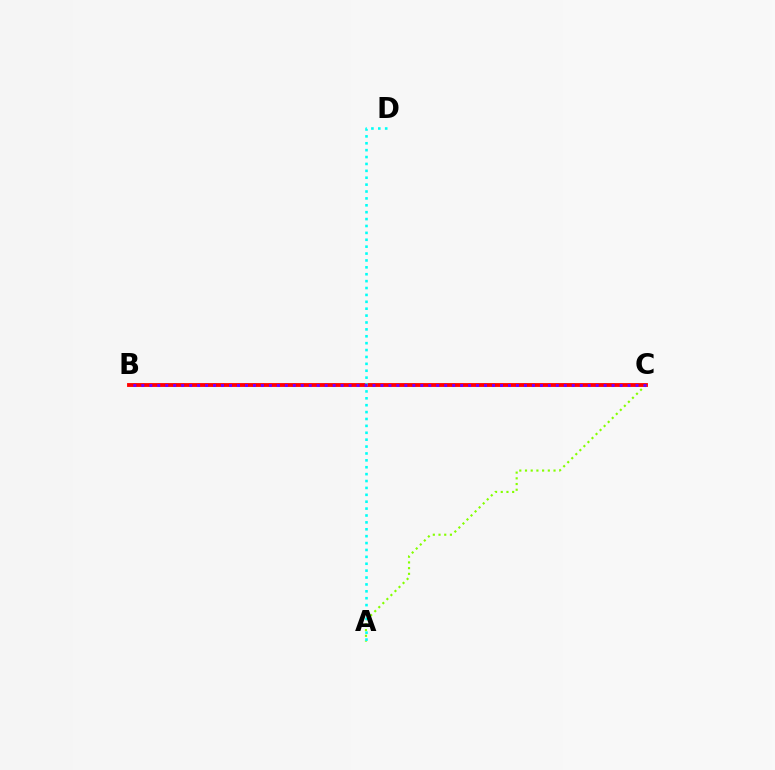{('B', 'C'): [{'color': '#ff0000', 'line_style': 'solid', 'thickness': 2.77}, {'color': '#7200ff', 'line_style': 'dotted', 'thickness': 2.17}], ('A', 'C'): [{'color': '#84ff00', 'line_style': 'dotted', 'thickness': 1.55}], ('A', 'D'): [{'color': '#00fff6', 'line_style': 'dotted', 'thickness': 1.87}]}